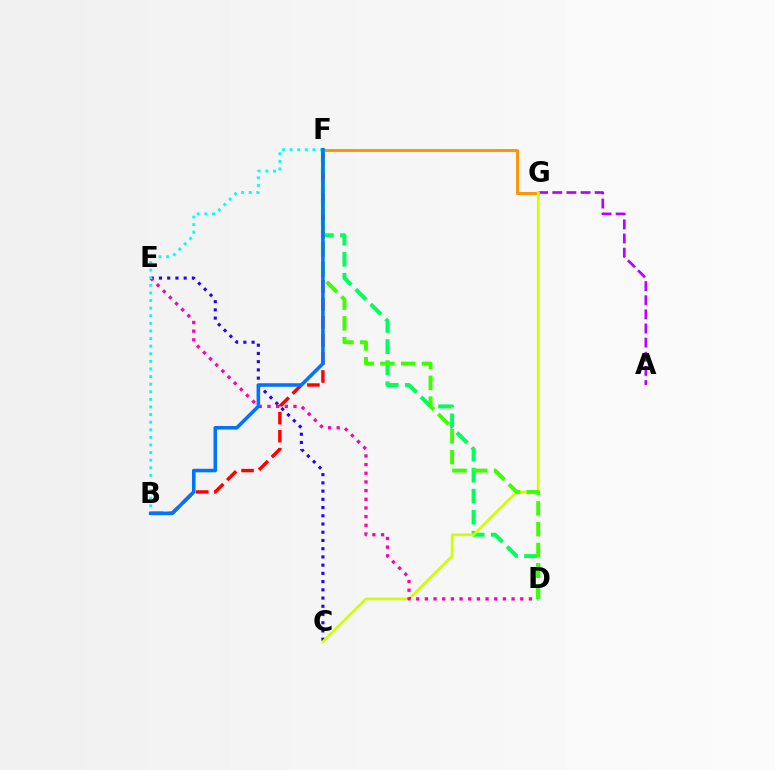{('C', 'E'): [{'color': '#2500ff', 'line_style': 'dotted', 'thickness': 2.24}], ('D', 'F'): [{'color': '#00ff5c', 'line_style': 'dashed', 'thickness': 2.86}, {'color': '#3dff00', 'line_style': 'dashed', 'thickness': 2.83}], ('A', 'G'): [{'color': '#b900ff', 'line_style': 'dashed', 'thickness': 1.92}], ('F', 'G'): [{'color': '#ff9400', 'line_style': 'solid', 'thickness': 2.11}], ('C', 'G'): [{'color': '#d1ff00', 'line_style': 'solid', 'thickness': 1.93}], ('D', 'E'): [{'color': '#ff00ac', 'line_style': 'dotted', 'thickness': 2.36}], ('B', 'F'): [{'color': '#ff0000', 'line_style': 'dashed', 'thickness': 2.45}, {'color': '#00fff6', 'line_style': 'dotted', 'thickness': 2.07}, {'color': '#0074ff', 'line_style': 'solid', 'thickness': 2.57}]}